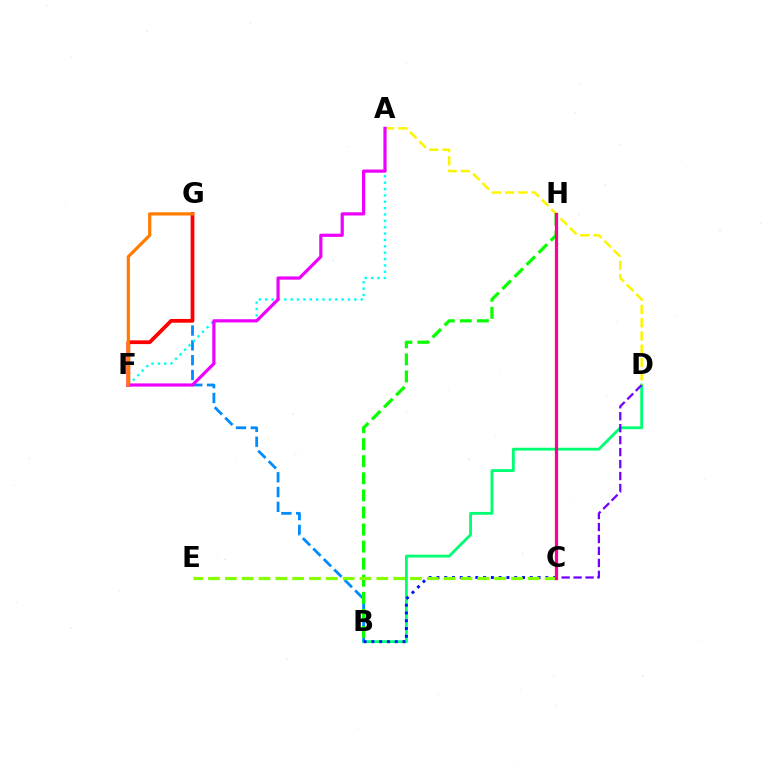{('B', 'D'): [{'color': '#00ff74', 'line_style': 'solid', 'thickness': 2.04}], ('C', 'D'): [{'color': '#7200ff', 'line_style': 'dashed', 'thickness': 1.63}], ('B', 'G'): [{'color': '#008cff', 'line_style': 'dashed', 'thickness': 2.01}], ('A', 'F'): [{'color': '#00fff6', 'line_style': 'dotted', 'thickness': 1.73}, {'color': '#ee00ff', 'line_style': 'solid', 'thickness': 2.3}], ('A', 'D'): [{'color': '#fcf500', 'line_style': 'dashed', 'thickness': 1.8}], ('F', 'G'): [{'color': '#ff0000', 'line_style': 'solid', 'thickness': 2.7}, {'color': '#ff7c00', 'line_style': 'solid', 'thickness': 2.31}], ('B', 'H'): [{'color': '#08ff00', 'line_style': 'dashed', 'thickness': 2.32}], ('B', 'C'): [{'color': '#0010ff', 'line_style': 'dotted', 'thickness': 2.11}], ('C', 'E'): [{'color': '#84ff00', 'line_style': 'dashed', 'thickness': 2.29}], ('C', 'H'): [{'color': '#ff0094', 'line_style': 'solid', 'thickness': 2.32}]}